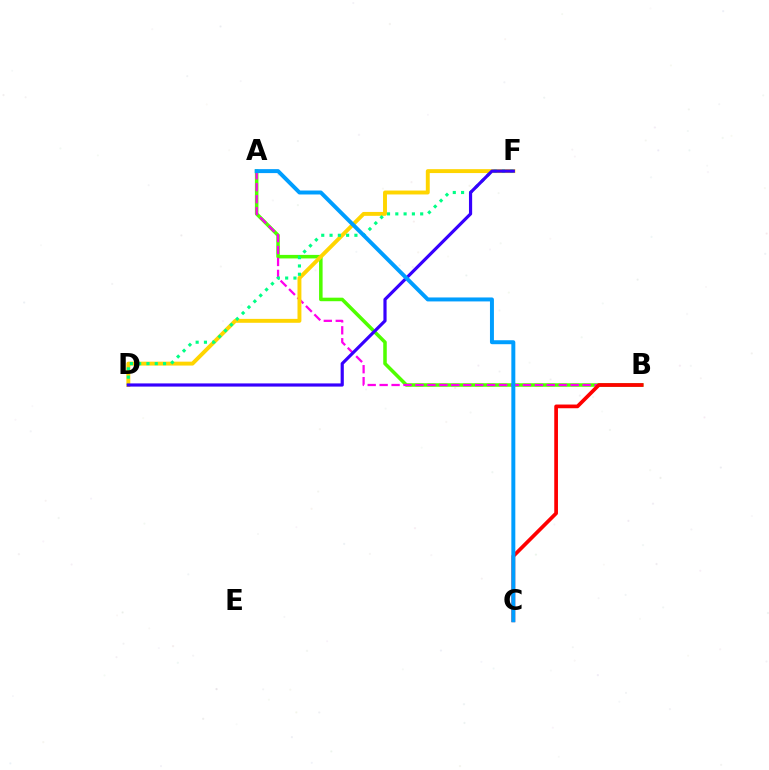{('A', 'B'): [{'color': '#4fff00', 'line_style': 'solid', 'thickness': 2.54}, {'color': '#ff00ed', 'line_style': 'dashed', 'thickness': 1.62}], ('D', 'F'): [{'color': '#ffd500', 'line_style': 'solid', 'thickness': 2.82}, {'color': '#00ff86', 'line_style': 'dotted', 'thickness': 2.25}, {'color': '#3700ff', 'line_style': 'solid', 'thickness': 2.29}], ('B', 'C'): [{'color': '#ff0000', 'line_style': 'solid', 'thickness': 2.67}], ('A', 'C'): [{'color': '#009eff', 'line_style': 'solid', 'thickness': 2.85}]}